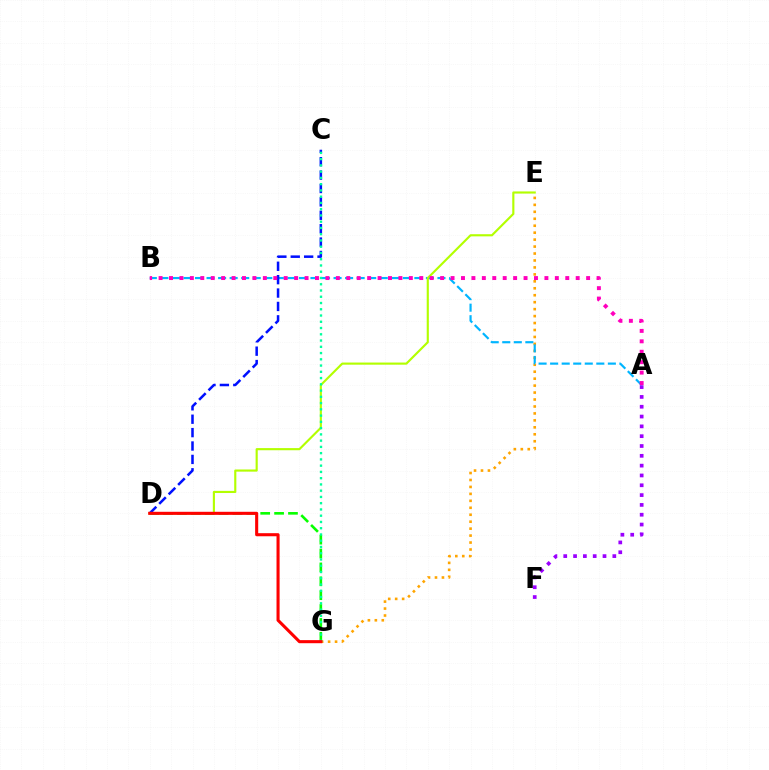{('E', 'G'): [{'color': '#ffa500', 'line_style': 'dotted', 'thickness': 1.89}], ('A', 'B'): [{'color': '#00b5ff', 'line_style': 'dashed', 'thickness': 1.57}, {'color': '#ff00bd', 'line_style': 'dotted', 'thickness': 2.83}], ('A', 'F'): [{'color': '#9b00ff', 'line_style': 'dotted', 'thickness': 2.67}], ('D', 'E'): [{'color': '#b3ff00', 'line_style': 'solid', 'thickness': 1.54}], ('D', 'G'): [{'color': '#08ff00', 'line_style': 'dashed', 'thickness': 1.89}, {'color': '#ff0000', 'line_style': 'solid', 'thickness': 2.22}], ('C', 'D'): [{'color': '#0010ff', 'line_style': 'dashed', 'thickness': 1.82}], ('C', 'G'): [{'color': '#00ff9d', 'line_style': 'dotted', 'thickness': 1.7}]}